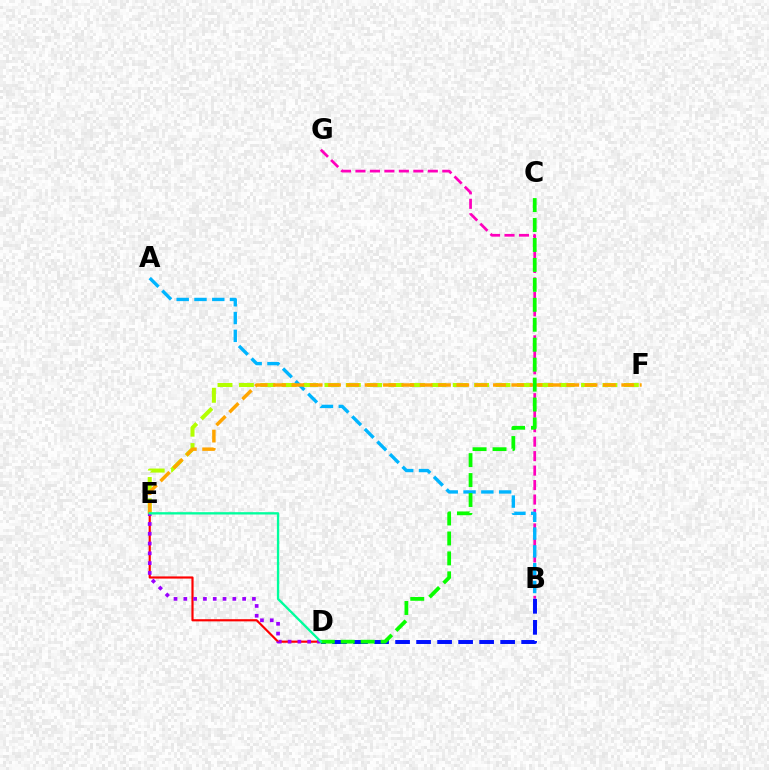{('D', 'E'): [{'color': '#ff0000', 'line_style': 'solid', 'thickness': 1.56}, {'color': '#9b00ff', 'line_style': 'dotted', 'thickness': 2.66}, {'color': '#00ff9d', 'line_style': 'solid', 'thickness': 1.68}], ('E', 'F'): [{'color': '#b3ff00', 'line_style': 'dashed', 'thickness': 2.91}, {'color': '#ffa500', 'line_style': 'dashed', 'thickness': 2.49}], ('B', 'G'): [{'color': '#ff00bd', 'line_style': 'dashed', 'thickness': 1.97}], ('A', 'B'): [{'color': '#00b5ff', 'line_style': 'dashed', 'thickness': 2.42}], ('B', 'D'): [{'color': '#0010ff', 'line_style': 'dashed', 'thickness': 2.85}], ('C', 'D'): [{'color': '#08ff00', 'line_style': 'dashed', 'thickness': 2.71}]}